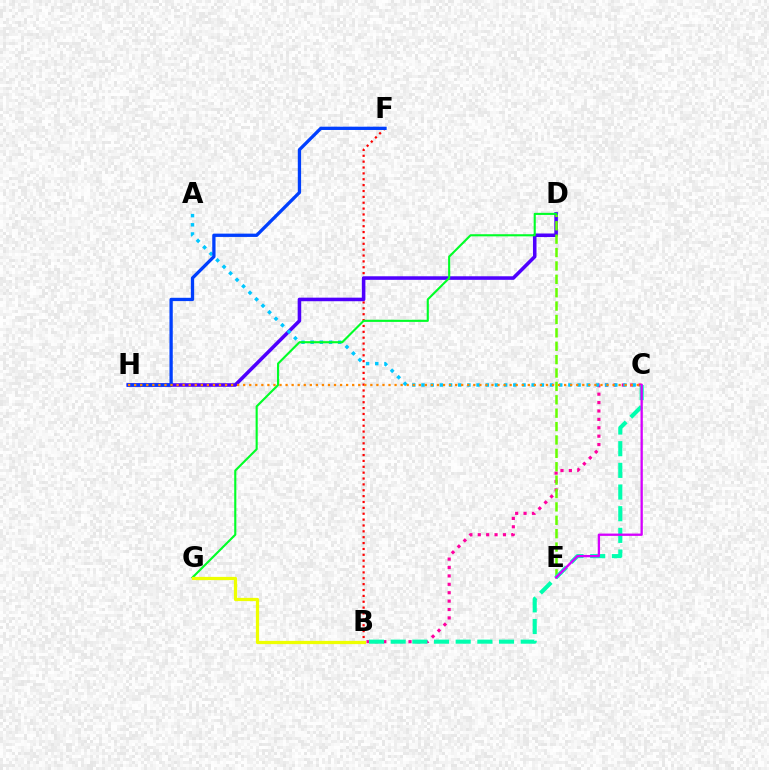{('B', 'F'): [{'color': '#ff0000', 'line_style': 'dotted', 'thickness': 1.59}], ('D', 'H'): [{'color': '#4f00ff', 'line_style': 'solid', 'thickness': 2.56}], ('B', 'C'): [{'color': '#ff00a0', 'line_style': 'dotted', 'thickness': 2.28}, {'color': '#00ffaf', 'line_style': 'dashed', 'thickness': 2.94}], ('D', 'E'): [{'color': '#66ff00', 'line_style': 'dashed', 'thickness': 1.82}], ('A', 'C'): [{'color': '#00c7ff', 'line_style': 'dotted', 'thickness': 2.49}], ('D', 'G'): [{'color': '#00ff27', 'line_style': 'solid', 'thickness': 1.52}], ('B', 'G'): [{'color': '#eeff00', 'line_style': 'solid', 'thickness': 2.33}], ('F', 'H'): [{'color': '#003fff', 'line_style': 'solid', 'thickness': 2.37}], ('C', 'H'): [{'color': '#ff8800', 'line_style': 'dotted', 'thickness': 1.65}], ('C', 'E'): [{'color': '#d600ff', 'line_style': 'solid', 'thickness': 1.67}]}